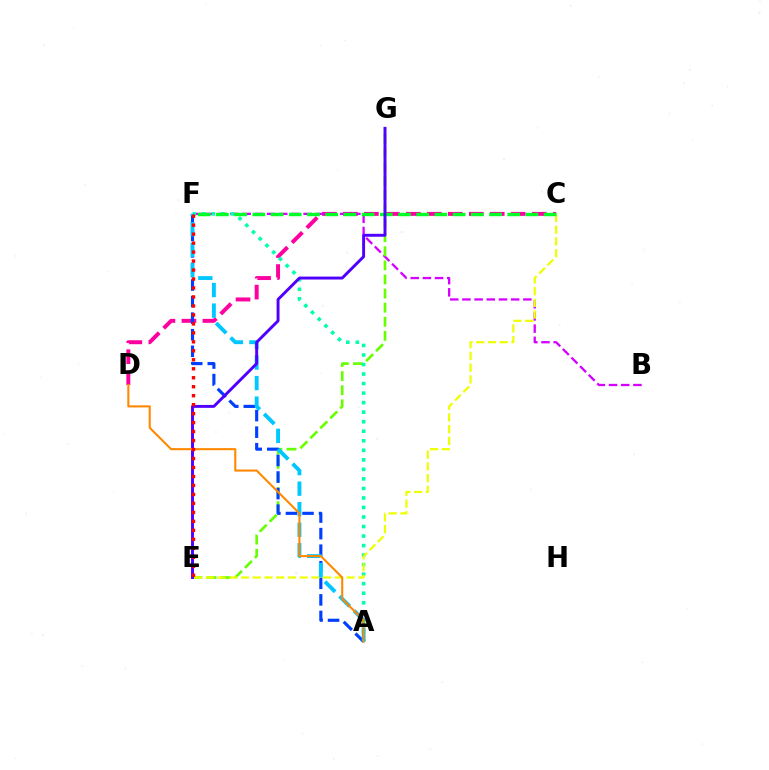{('C', 'D'): [{'color': '#ff00a0', 'line_style': 'dashed', 'thickness': 2.85}], ('B', 'F'): [{'color': '#d600ff', 'line_style': 'dashed', 'thickness': 1.66}], ('E', 'G'): [{'color': '#66ff00', 'line_style': 'dashed', 'thickness': 1.92}, {'color': '#4f00ff', 'line_style': 'solid', 'thickness': 2.11}], ('A', 'F'): [{'color': '#00ffaf', 'line_style': 'dotted', 'thickness': 2.59}, {'color': '#003fff', 'line_style': 'dashed', 'thickness': 2.25}, {'color': '#00c7ff', 'line_style': 'dashed', 'thickness': 2.79}], ('C', 'E'): [{'color': '#eeff00', 'line_style': 'dashed', 'thickness': 1.59}], ('C', 'F'): [{'color': '#00ff27', 'line_style': 'dashed', 'thickness': 2.47}], ('A', 'D'): [{'color': '#ff8800', 'line_style': 'solid', 'thickness': 1.5}], ('E', 'F'): [{'color': '#ff0000', 'line_style': 'dotted', 'thickness': 2.44}]}